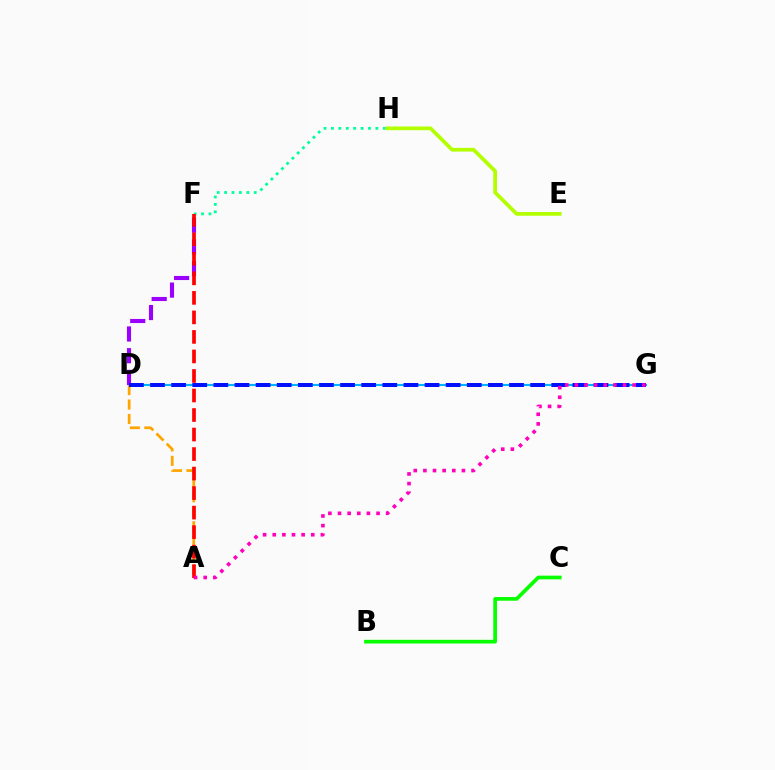{('D', 'G'): [{'color': '#00b5ff', 'line_style': 'solid', 'thickness': 1.52}, {'color': '#0010ff', 'line_style': 'dashed', 'thickness': 2.87}], ('A', 'D'): [{'color': '#ffa500', 'line_style': 'dashed', 'thickness': 1.97}], ('F', 'H'): [{'color': '#00ff9d', 'line_style': 'dotted', 'thickness': 2.01}], ('D', 'F'): [{'color': '#9b00ff', 'line_style': 'dashed', 'thickness': 2.95}], ('E', 'H'): [{'color': '#b3ff00', 'line_style': 'solid', 'thickness': 2.68}], ('A', 'F'): [{'color': '#ff0000', 'line_style': 'dashed', 'thickness': 2.65}], ('B', 'C'): [{'color': '#08ff00', 'line_style': 'solid', 'thickness': 2.66}], ('A', 'G'): [{'color': '#ff00bd', 'line_style': 'dotted', 'thickness': 2.62}]}